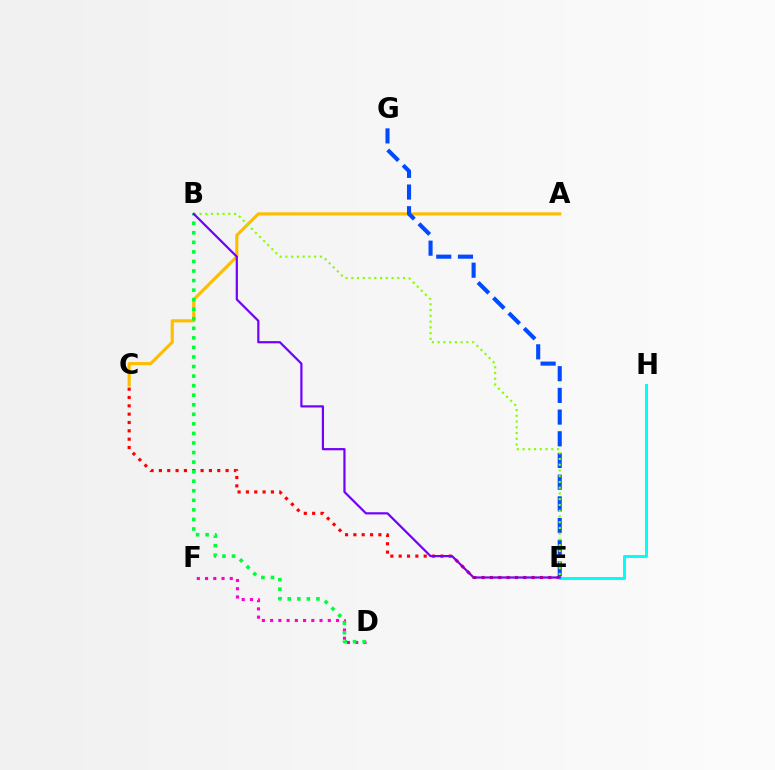{('C', 'E'): [{'color': '#ff0000', 'line_style': 'dotted', 'thickness': 2.27}], ('A', 'C'): [{'color': '#ffbd00', 'line_style': 'solid', 'thickness': 2.27}], ('D', 'F'): [{'color': '#ff00cf', 'line_style': 'dotted', 'thickness': 2.24}], ('E', 'H'): [{'color': '#00fff6', 'line_style': 'solid', 'thickness': 2.18}], ('E', 'G'): [{'color': '#004bff', 'line_style': 'dashed', 'thickness': 2.95}], ('B', 'D'): [{'color': '#00ff39', 'line_style': 'dotted', 'thickness': 2.6}], ('B', 'E'): [{'color': '#84ff00', 'line_style': 'dotted', 'thickness': 1.56}, {'color': '#7200ff', 'line_style': 'solid', 'thickness': 1.59}]}